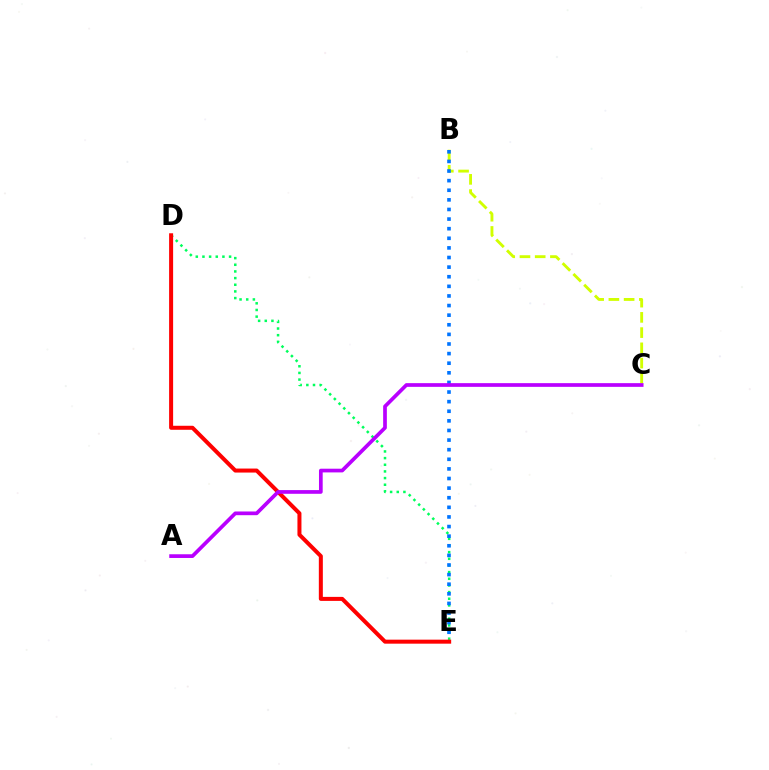{('B', 'C'): [{'color': '#d1ff00', 'line_style': 'dashed', 'thickness': 2.07}], ('D', 'E'): [{'color': '#00ff5c', 'line_style': 'dotted', 'thickness': 1.81}, {'color': '#ff0000', 'line_style': 'solid', 'thickness': 2.89}], ('B', 'E'): [{'color': '#0074ff', 'line_style': 'dotted', 'thickness': 2.61}], ('A', 'C'): [{'color': '#b900ff', 'line_style': 'solid', 'thickness': 2.67}]}